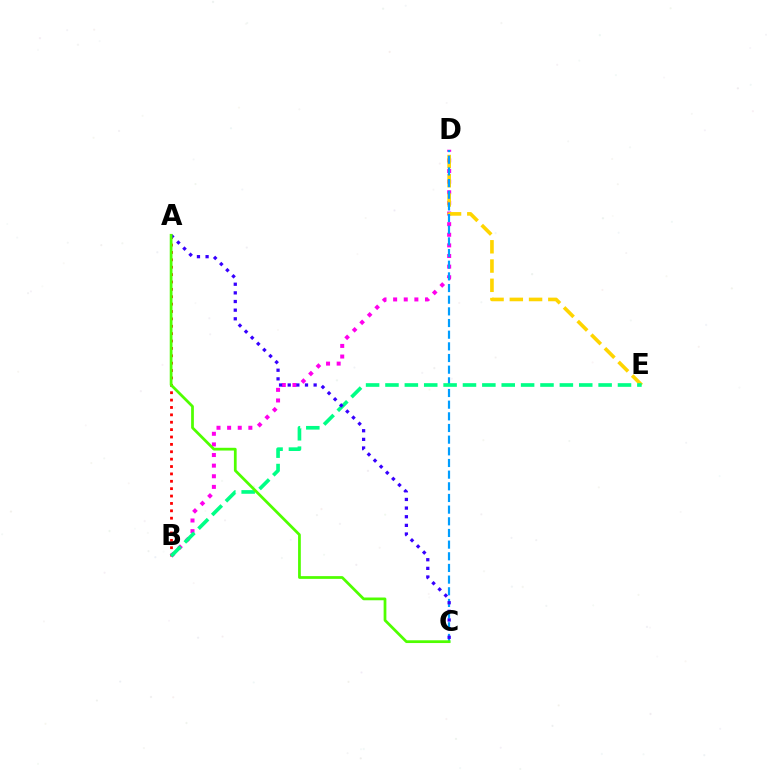{('A', 'B'): [{'color': '#ff0000', 'line_style': 'dotted', 'thickness': 2.01}], ('B', 'D'): [{'color': '#ff00ed', 'line_style': 'dotted', 'thickness': 2.89}], ('D', 'E'): [{'color': '#ffd500', 'line_style': 'dashed', 'thickness': 2.62}], ('C', 'D'): [{'color': '#009eff', 'line_style': 'dashed', 'thickness': 1.58}], ('B', 'E'): [{'color': '#00ff86', 'line_style': 'dashed', 'thickness': 2.63}], ('A', 'C'): [{'color': '#3700ff', 'line_style': 'dotted', 'thickness': 2.35}, {'color': '#4fff00', 'line_style': 'solid', 'thickness': 1.98}]}